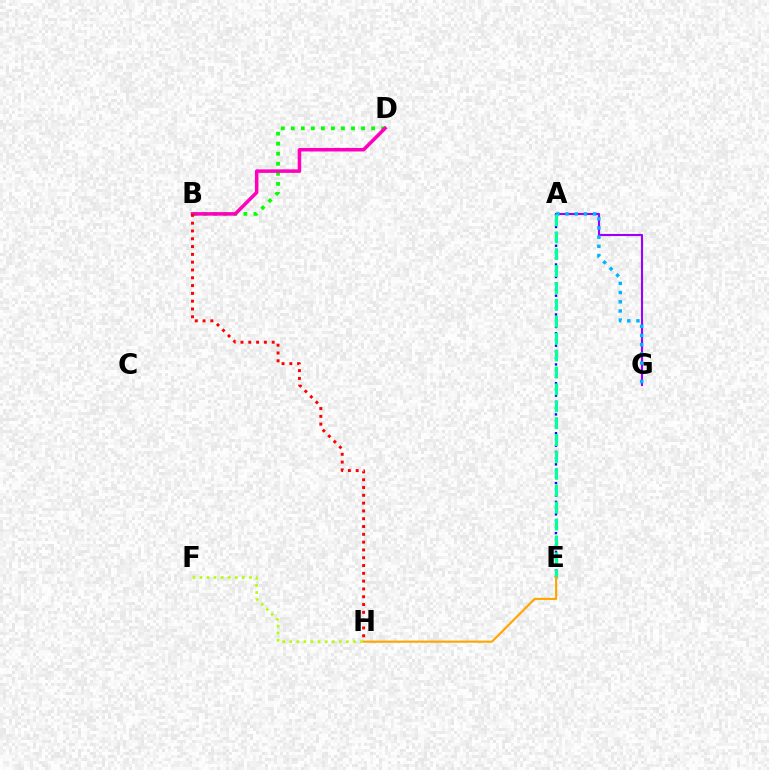{('B', 'D'): [{'color': '#08ff00', 'line_style': 'dotted', 'thickness': 2.73}, {'color': '#ff00bd', 'line_style': 'solid', 'thickness': 2.54}], ('A', 'E'): [{'color': '#0010ff', 'line_style': 'dotted', 'thickness': 1.7}, {'color': '#00ff9d', 'line_style': 'dashed', 'thickness': 2.3}], ('A', 'G'): [{'color': '#9b00ff', 'line_style': 'solid', 'thickness': 1.54}, {'color': '#00b5ff', 'line_style': 'dotted', 'thickness': 2.5}], ('E', 'H'): [{'color': '#ffa500', 'line_style': 'solid', 'thickness': 1.54}], ('F', 'H'): [{'color': '#b3ff00', 'line_style': 'dotted', 'thickness': 1.92}], ('B', 'H'): [{'color': '#ff0000', 'line_style': 'dotted', 'thickness': 2.12}]}